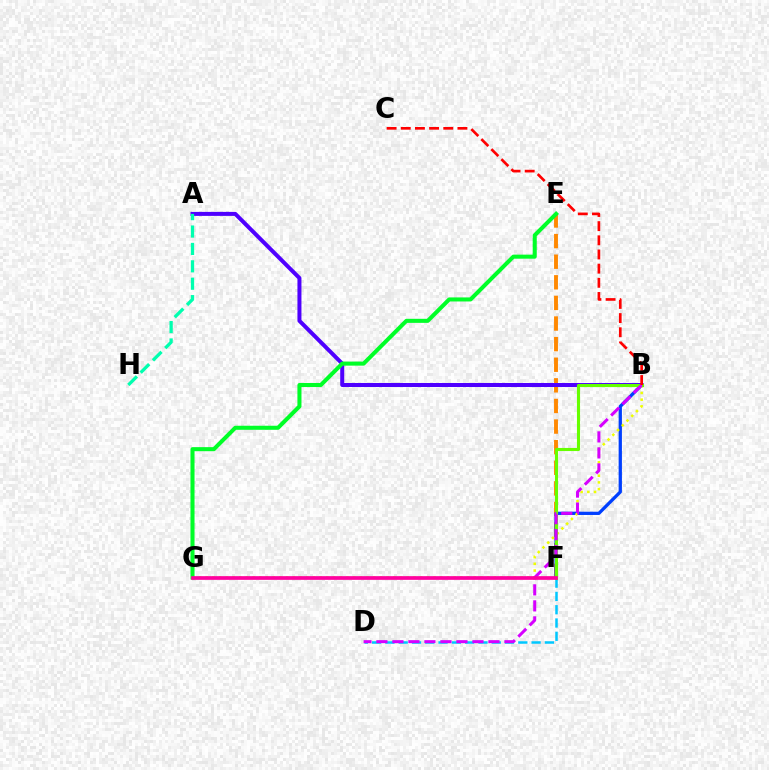{('D', 'F'): [{'color': '#00c7ff', 'line_style': 'dashed', 'thickness': 1.81}], ('E', 'F'): [{'color': '#ff8800', 'line_style': 'dashed', 'thickness': 2.8}], ('A', 'B'): [{'color': '#4f00ff', 'line_style': 'solid', 'thickness': 2.88}], ('B', 'F'): [{'color': '#003fff', 'line_style': 'solid', 'thickness': 2.36}, {'color': '#66ff00', 'line_style': 'solid', 'thickness': 2.23}], ('B', 'G'): [{'color': '#eeff00', 'line_style': 'dotted', 'thickness': 1.82}], ('B', 'D'): [{'color': '#d600ff', 'line_style': 'dashed', 'thickness': 2.17}], ('E', 'G'): [{'color': '#00ff27', 'line_style': 'solid', 'thickness': 2.92}], ('B', 'C'): [{'color': '#ff0000', 'line_style': 'dashed', 'thickness': 1.92}], ('F', 'G'): [{'color': '#ff00a0', 'line_style': 'solid', 'thickness': 2.66}], ('A', 'H'): [{'color': '#00ffaf', 'line_style': 'dashed', 'thickness': 2.36}]}